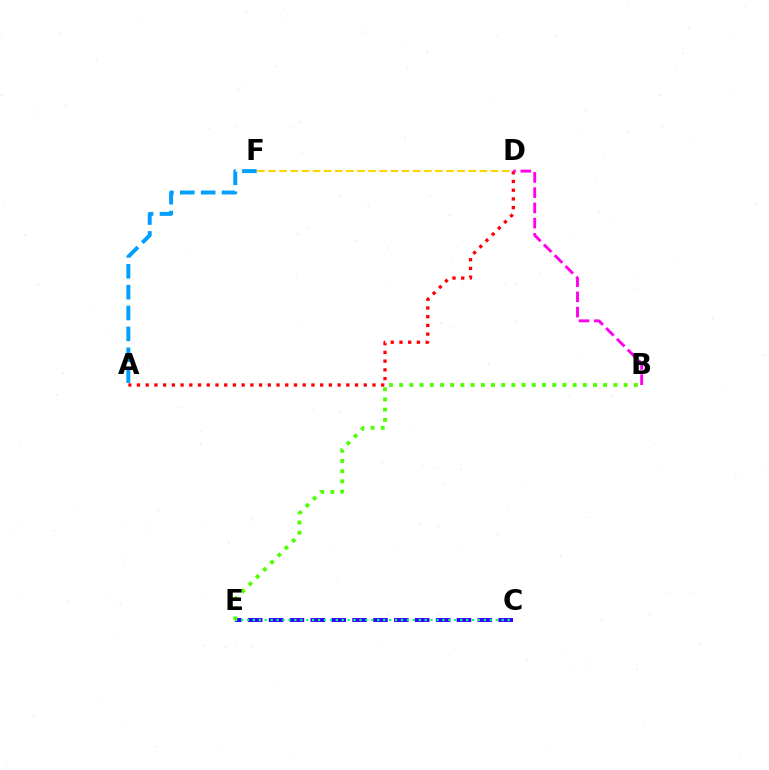{('C', 'E'): [{'color': '#3700ff', 'line_style': 'dashed', 'thickness': 2.84}, {'color': '#00ff86', 'line_style': 'dotted', 'thickness': 1.61}], ('B', 'E'): [{'color': '#4fff00', 'line_style': 'dotted', 'thickness': 2.77}], ('A', 'D'): [{'color': '#ff0000', 'line_style': 'dotted', 'thickness': 2.37}], ('B', 'D'): [{'color': '#ff00ed', 'line_style': 'dashed', 'thickness': 2.07}], ('D', 'F'): [{'color': '#ffd500', 'line_style': 'dashed', 'thickness': 1.51}], ('A', 'F'): [{'color': '#009eff', 'line_style': 'dashed', 'thickness': 2.83}]}